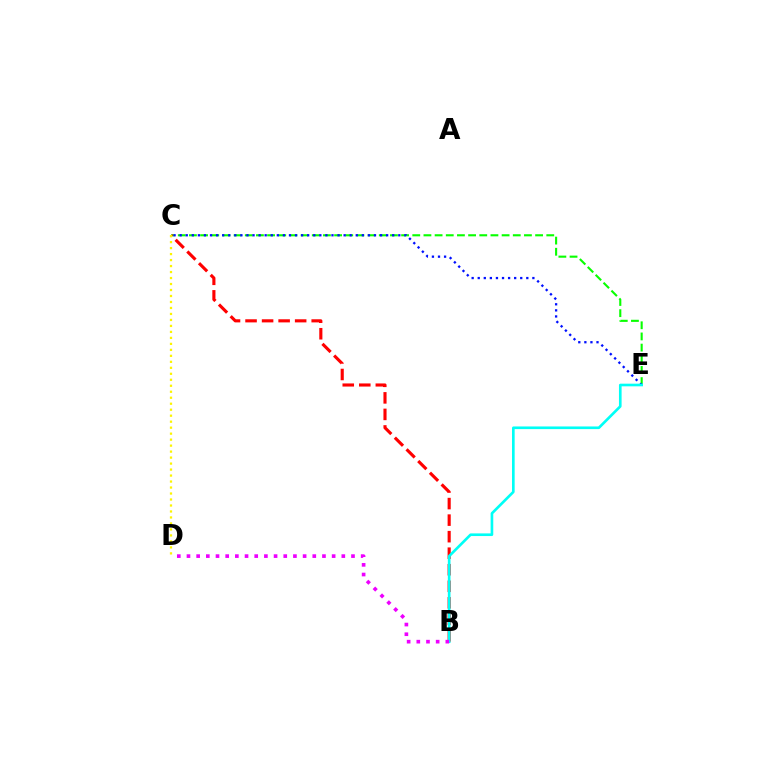{('C', 'E'): [{'color': '#08ff00', 'line_style': 'dashed', 'thickness': 1.52}, {'color': '#0010ff', 'line_style': 'dotted', 'thickness': 1.65}], ('B', 'C'): [{'color': '#ff0000', 'line_style': 'dashed', 'thickness': 2.25}], ('B', 'E'): [{'color': '#00fff6', 'line_style': 'solid', 'thickness': 1.91}], ('C', 'D'): [{'color': '#fcf500', 'line_style': 'dotted', 'thickness': 1.63}], ('B', 'D'): [{'color': '#ee00ff', 'line_style': 'dotted', 'thickness': 2.63}]}